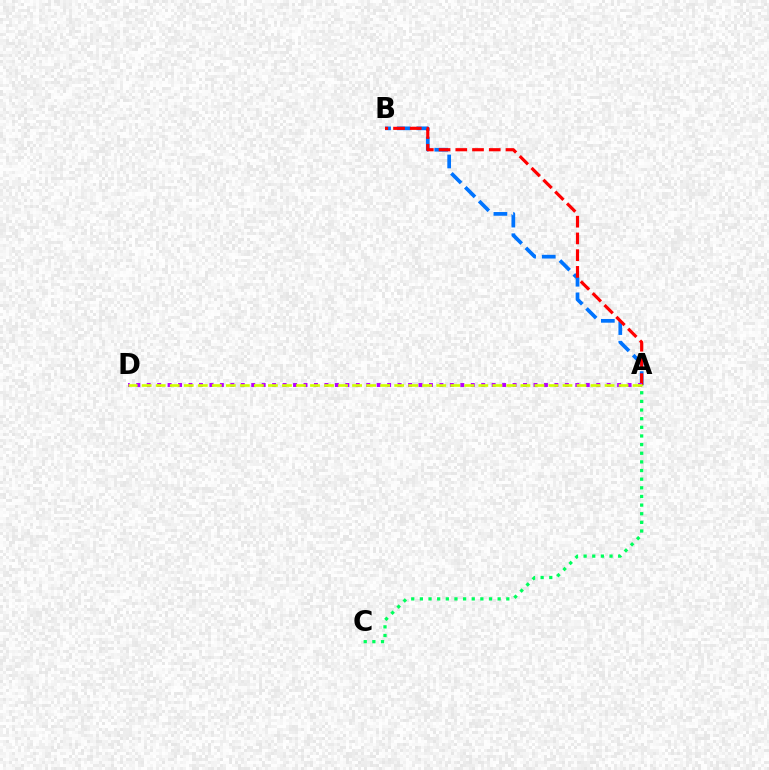{('A', 'B'): [{'color': '#0074ff', 'line_style': 'dashed', 'thickness': 2.67}, {'color': '#ff0000', 'line_style': 'dashed', 'thickness': 2.27}], ('A', 'C'): [{'color': '#00ff5c', 'line_style': 'dotted', 'thickness': 2.35}], ('A', 'D'): [{'color': '#b900ff', 'line_style': 'dotted', 'thickness': 2.84}, {'color': '#d1ff00', 'line_style': 'dashed', 'thickness': 1.91}]}